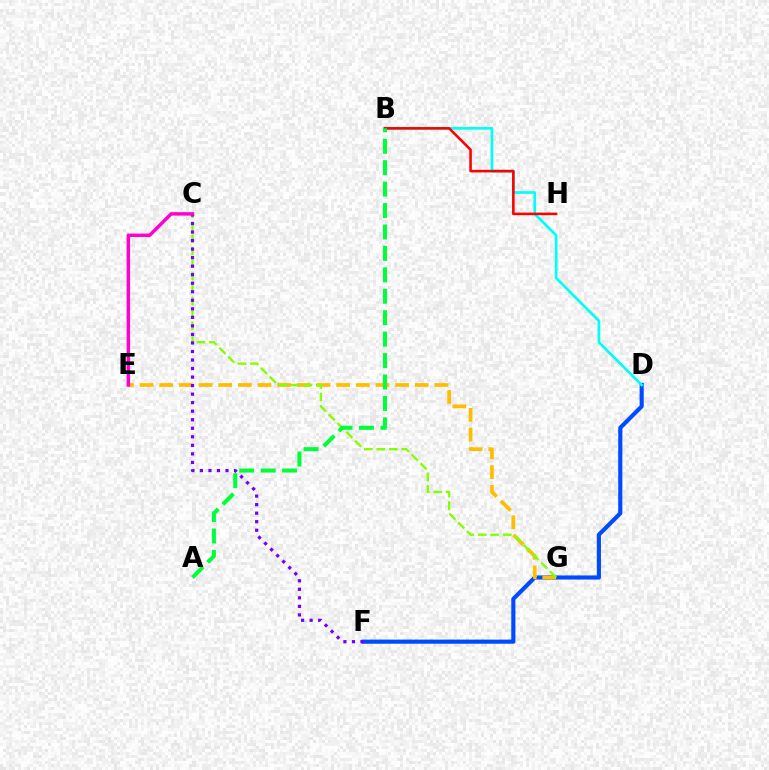{('D', 'F'): [{'color': '#004bff', 'line_style': 'solid', 'thickness': 2.97}], ('E', 'G'): [{'color': '#ffbd00', 'line_style': 'dashed', 'thickness': 2.67}], ('B', 'D'): [{'color': '#00fff6', 'line_style': 'solid', 'thickness': 1.94}], ('C', 'G'): [{'color': '#84ff00', 'line_style': 'dashed', 'thickness': 1.69}], ('C', 'F'): [{'color': '#7200ff', 'line_style': 'dotted', 'thickness': 2.32}], ('C', 'E'): [{'color': '#ff00cf', 'line_style': 'solid', 'thickness': 2.49}], ('B', 'H'): [{'color': '#ff0000', 'line_style': 'solid', 'thickness': 1.85}], ('A', 'B'): [{'color': '#00ff39', 'line_style': 'dashed', 'thickness': 2.91}]}